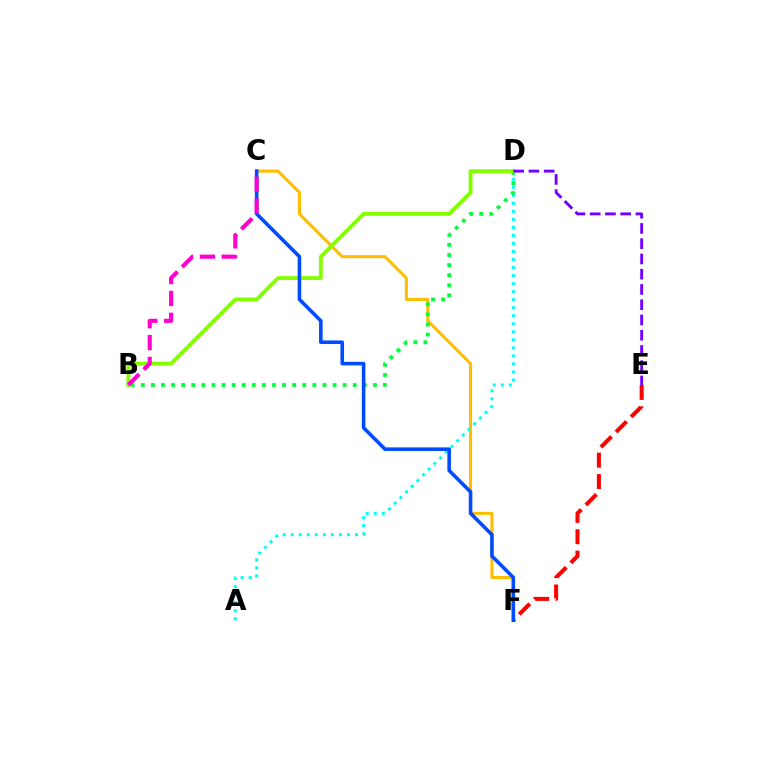{('C', 'F'): [{'color': '#ffbd00', 'line_style': 'solid', 'thickness': 2.18}, {'color': '#004bff', 'line_style': 'solid', 'thickness': 2.58}], ('E', 'F'): [{'color': '#ff0000', 'line_style': 'dashed', 'thickness': 2.9}], ('A', 'D'): [{'color': '#00fff6', 'line_style': 'dotted', 'thickness': 2.18}], ('B', 'D'): [{'color': '#00ff39', 'line_style': 'dotted', 'thickness': 2.74}, {'color': '#84ff00', 'line_style': 'solid', 'thickness': 2.77}], ('D', 'E'): [{'color': '#7200ff', 'line_style': 'dashed', 'thickness': 2.07}], ('B', 'C'): [{'color': '#ff00cf', 'line_style': 'dashed', 'thickness': 2.97}]}